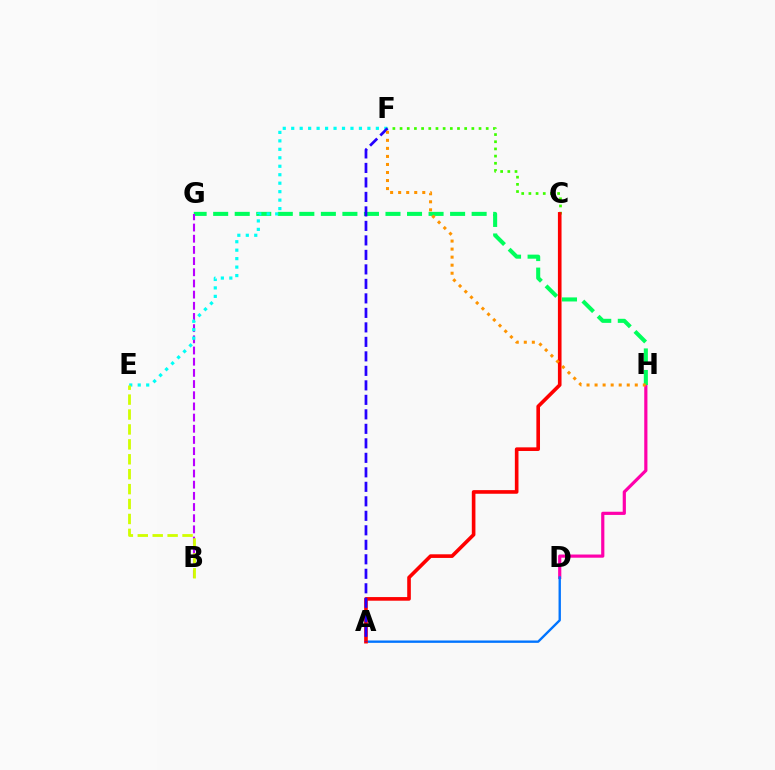{('D', 'H'): [{'color': '#ff00ac', 'line_style': 'solid', 'thickness': 2.29}], ('G', 'H'): [{'color': '#00ff5c', 'line_style': 'dashed', 'thickness': 2.93}], ('B', 'G'): [{'color': '#b900ff', 'line_style': 'dashed', 'thickness': 1.52}], ('C', 'F'): [{'color': '#3dff00', 'line_style': 'dotted', 'thickness': 1.95}], ('E', 'F'): [{'color': '#00fff6', 'line_style': 'dotted', 'thickness': 2.3}], ('B', 'E'): [{'color': '#d1ff00', 'line_style': 'dashed', 'thickness': 2.03}], ('A', 'D'): [{'color': '#0074ff', 'line_style': 'solid', 'thickness': 1.7}], ('A', 'C'): [{'color': '#ff0000', 'line_style': 'solid', 'thickness': 2.61}], ('A', 'F'): [{'color': '#2500ff', 'line_style': 'dashed', 'thickness': 1.97}], ('F', 'H'): [{'color': '#ff9400', 'line_style': 'dotted', 'thickness': 2.18}]}